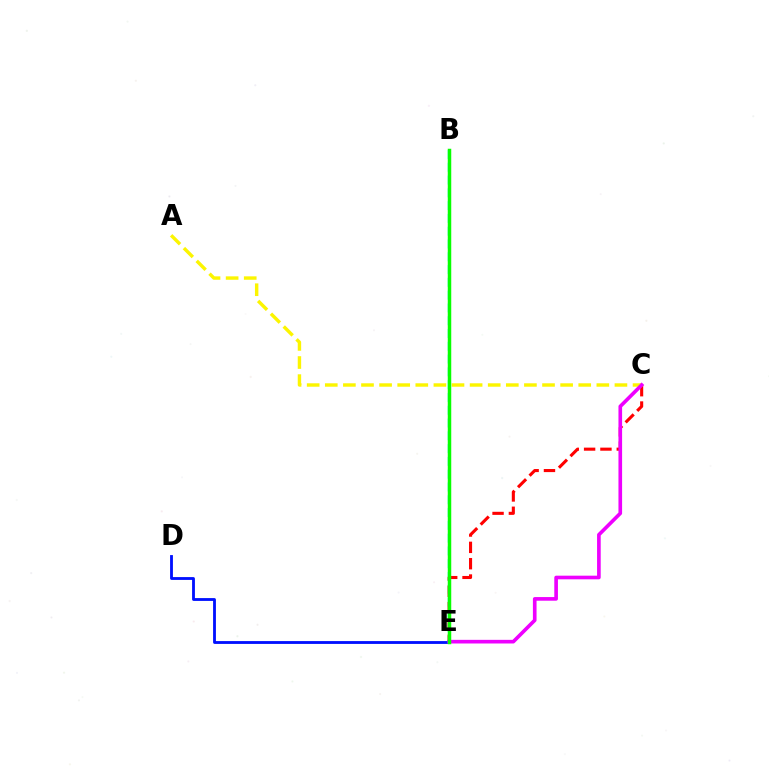{('A', 'C'): [{'color': '#fcf500', 'line_style': 'dashed', 'thickness': 2.46}], ('B', 'E'): [{'color': '#00fff6', 'line_style': 'dashed', 'thickness': 1.74}, {'color': '#08ff00', 'line_style': 'solid', 'thickness': 2.51}], ('C', 'E'): [{'color': '#ff0000', 'line_style': 'dashed', 'thickness': 2.22}, {'color': '#ee00ff', 'line_style': 'solid', 'thickness': 2.62}], ('D', 'E'): [{'color': '#0010ff', 'line_style': 'solid', 'thickness': 2.04}]}